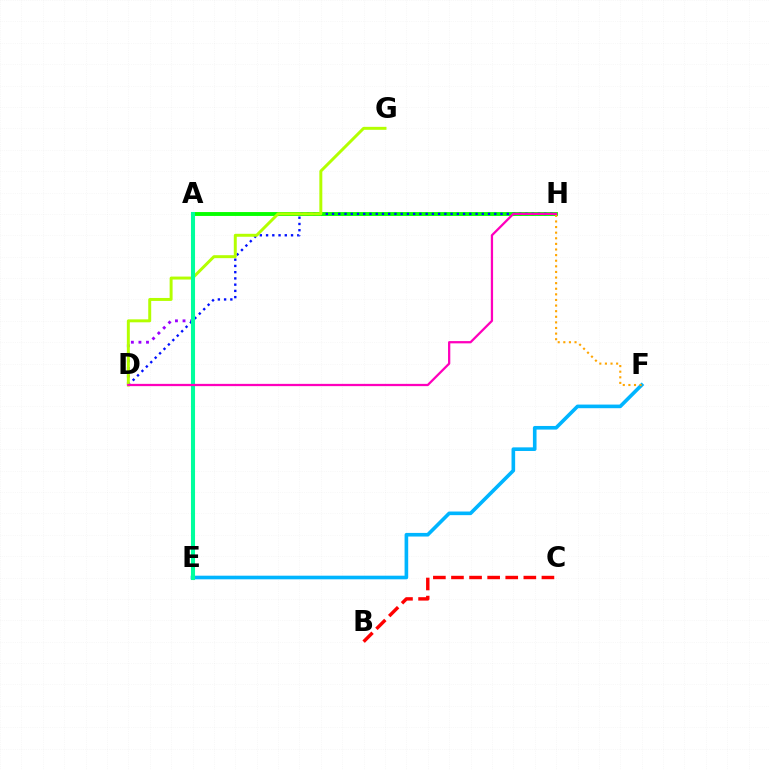{('E', 'F'): [{'color': '#00b5ff', 'line_style': 'solid', 'thickness': 2.61}], ('A', 'D'): [{'color': '#9b00ff', 'line_style': 'dotted', 'thickness': 2.06}], ('A', 'H'): [{'color': '#08ff00', 'line_style': 'solid', 'thickness': 2.8}], ('D', 'H'): [{'color': '#0010ff', 'line_style': 'dotted', 'thickness': 1.7}, {'color': '#ff00bd', 'line_style': 'solid', 'thickness': 1.63}], ('D', 'G'): [{'color': '#b3ff00', 'line_style': 'solid', 'thickness': 2.13}], ('F', 'H'): [{'color': '#ffa500', 'line_style': 'dotted', 'thickness': 1.52}], ('A', 'E'): [{'color': '#00ff9d', 'line_style': 'solid', 'thickness': 2.93}], ('B', 'C'): [{'color': '#ff0000', 'line_style': 'dashed', 'thickness': 2.46}]}